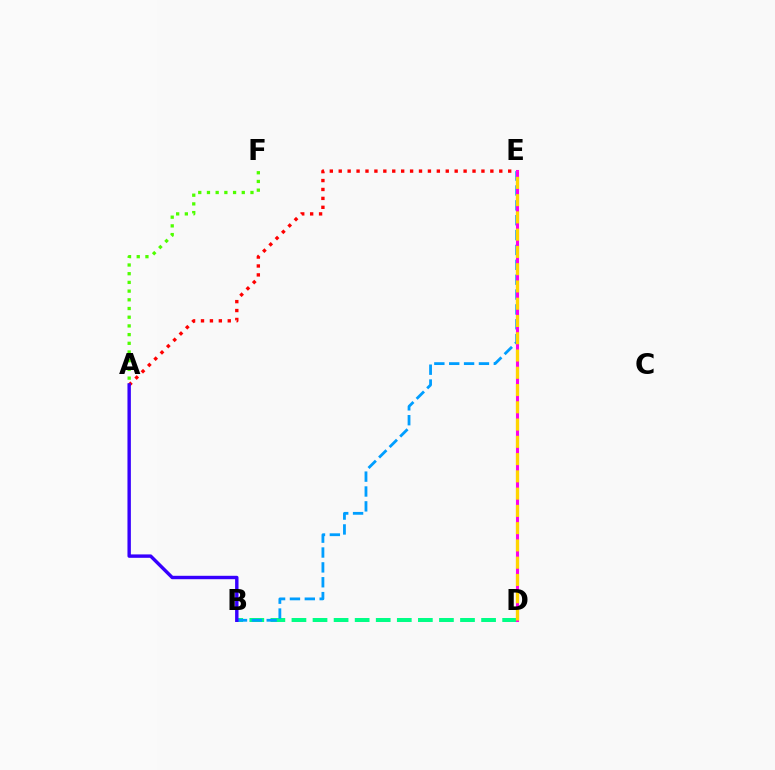{('A', 'E'): [{'color': '#ff0000', 'line_style': 'dotted', 'thickness': 2.42}], ('B', 'D'): [{'color': '#00ff86', 'line_style': 'dashed', 'thickness': 2.86}], ('B', 'E'): [{'color': '#009eff', 'line_style': 'dashed', 'thickness': 2.02}], ('D', 'E'): [{'color': '#ff00ed', 'line_style': 'solid', 'thickness': 2.2}, {'color': '#ffd500', 'line_style': 'dashed', 'thickness': 2.35}], ('A', 'B'): [{'color': '#3700ff', 'line_style': 'solid', 'thickness': 2.46}], ('A', 'F'): [{'color': '#4fff00', 'line_style': 'dotted', 'thickness': 2.36}]}